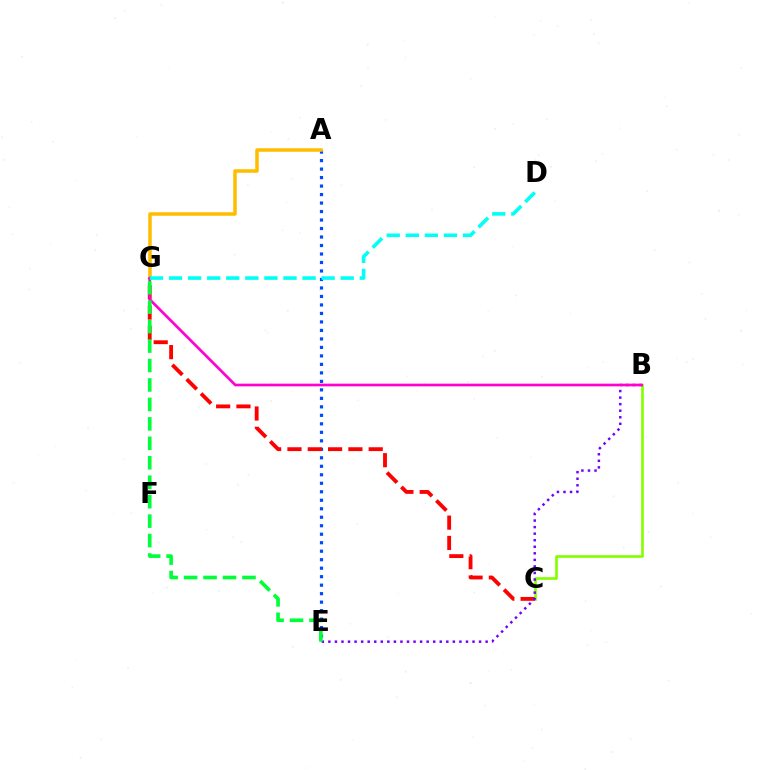{('A', 'E'): [{'color': '#004bff', 'line_style': 'dotted', 'thickness': 2.31}], ('A', 'G'): [{'color': '#ffbd00', 'line_style': 'solid', 'thickness': 2.53}], ('B', 'C'): [{'color': '#84ff00', 'line_style': 'solid', 'thickness': 1.91}], ('C', 'G'): [{'color': '#ff0000', 'line_style': 'dashed', 'thickness': 2.76}], ('B', 'E'): [{'color': '#7200ff', 'line_style': 'dotted', 'thickness': 1.78}], ('B', 'G'): [{'color': '#ff00cf', 'line_style': 'solid', 'thickness': 1.94}], ('E', 'G'): [{'color': '#00ff39', 'line_style': 'dashed', 'thickness': 2.64}], ('D', 'G'): [{'color': '#00fff6', 'line_style': 'dashed', 'thickness': 2.59}]}